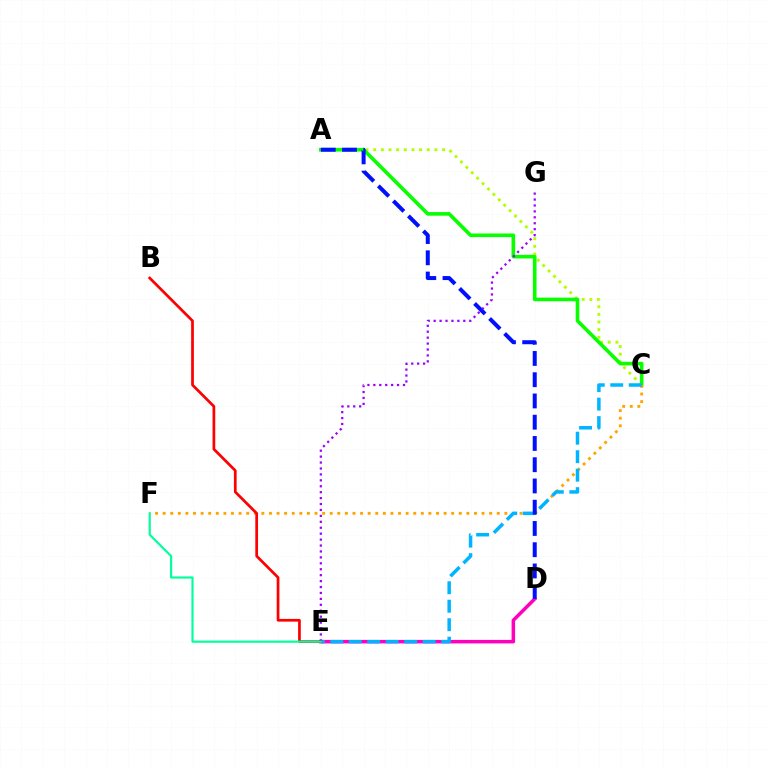{('A', 'C'): [{'color': '#b3ff00', 'line_style': 'dotted', 'thickness': 2.08}, {'color': '#08ff00', 'line_style': 'solid', 'thickness': 2.6}], ('D', 'E'): [{'color': '#ff00bd', 'line_style': 'solid', 'thickness': 2.52}], ('C', 'F'): [{'color': '#ffa500', 'line_style': 'dotted', 'thickness': 2.06}], ('C', 'E'): [{'color': '#00b5ff', 'line_style': 'dashed', 'thickness': 2.51}], ('B', 'E'): [{'color': '#ff0000', 'line_style': 'solid', 'thickness': 1.96}], ('A', 'D'): [{'color': '#0010ff', 'line_style': 'dashed', 'thickness': 2.89}], ('E', 'G'): [{'color': '#9b00ff', 'line_style': 'dotted', 'thickness': 1.61}], ('E', 'F'): [{'color': '#00ff9d', 'line_style': 'solid', 'thickness': 1.56}]}